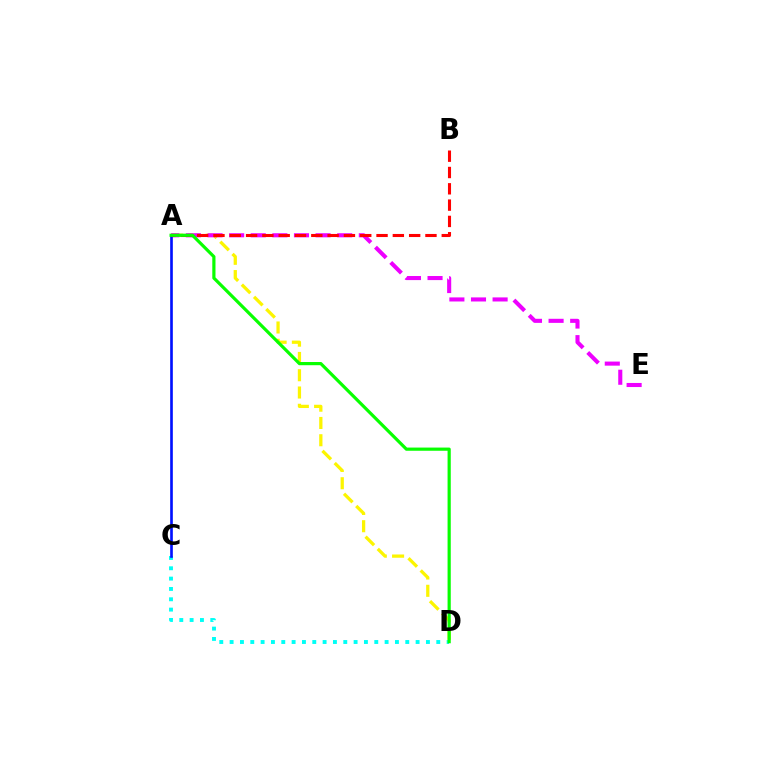{('C', 'D'): [{'color': '#00fff6', 'line_style': 'dotted', 'thickness': 2.81}], ('A', 'D'): [{'color': '#fcf500', 'line_style': 'dashed', 'thickness': 2.35}, {'color': '#08ff00', 'line_style': 'solid', 'thickness': 2.3}], ('A', 'E'): [{'color': '#ee00ff', 'line_style': 'dashed', 'thickness': 2.94}], ('A', 'C'): [{'color': '#0010ff', 'line_style': 'solid', 'thickness': 1.91}], ('A', 'B'): [{'color': '#ff0000', 'line_style': 'dashed', 'thickness': 2.22}]}